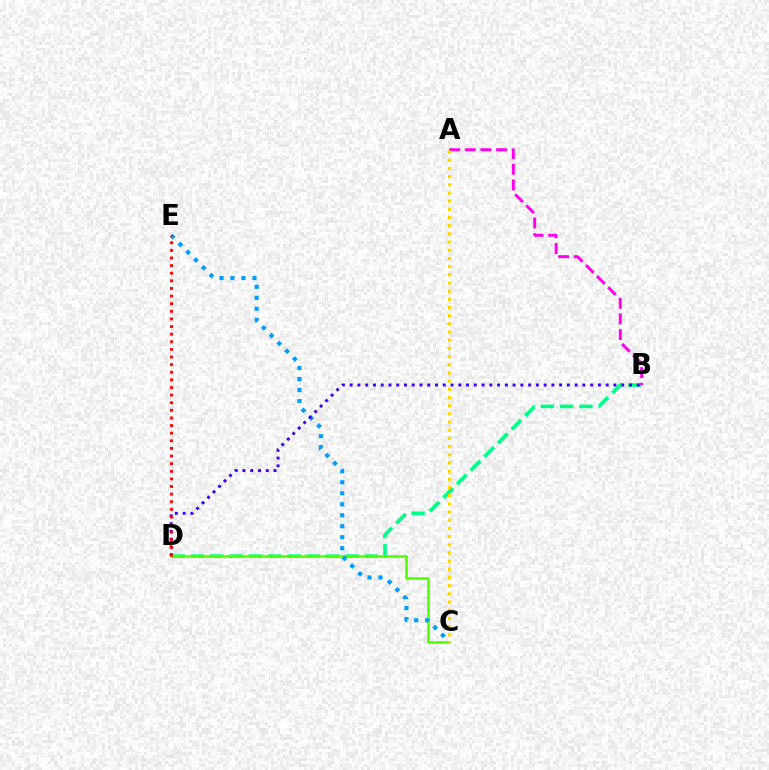{('B', 'D'): [{'color': '#00ff86', 'line_style': 'dashed', 'thickness': 2.62}, {'color': '#3700ff', 'line_style': 'dotted', 'thickness': 2.11}], ('A', 'B'): [{'color': '#ff00ed', 'line_style': 'dashed', 'thickness': 2.13}], ('C', 'D'): [{'color': '#4fff00', 'line_style': 'solid', 'thickness': 1.83}], ('C', 'E'): [{'color': '#009eff', 'line_style': 'dotted', 'thickness': 2.99}], ('D', 'E'): [{'color': '#ff0000', 'line_style': 'dotted', 'thickness': 2.07}], ('A', 'C'): [{'color': '#ffd500', 'line_style': 'dotted', 'thickness': 2.22}]}